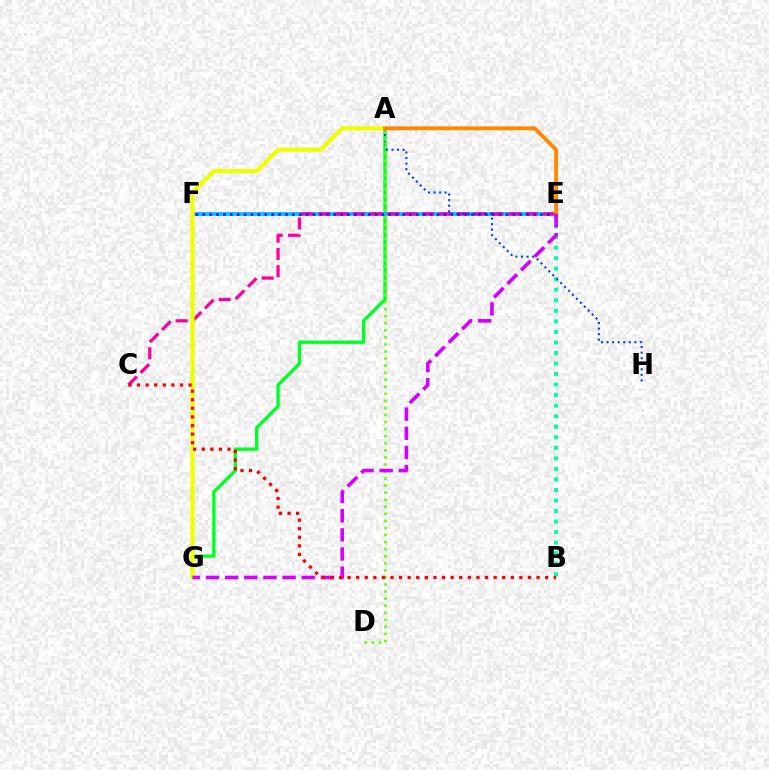{('A', 'G'): [{'color': '#00ff27', 'line_style': 'solid', 'thickness': 2.39}, {'color': '#eeff00', 'line_style': 'solid', 'thickness': 3.0}], ('B', 'E'): [{'color': '#00ffaf', 'line_style': 'dotted', 'thickness': 2.86}], ('E', 'F'): [{'color': '#00c7ff', 'line_style': 'solid', 'thickness': 2.82}, {'color': '#4f00ff', 'line_style': 'dotted', 'thickness': 1.87}], ('C', 'E'): [{'color': '#ff00a0', 'line_style': 'dashed', 'thickness': 2.35}], ('A', 'H'): [{'color': '#003fff', 'line_style': 'dotted', 'thickness': 1.51}], ('A', 'D'): [{'color': '#66ff00', 'line_style': 'dotted', 'thickness': 1.92}], ('A', 'E'): [{'color': '#ff8800', 'line_style': 'solid', 'thickness': 2.81}], ('E', 'G'): [{'color': '#d600ff', 'line_style': 'dashed', 'thickness': 2.6}], ('B', 'C'): [{'color': '#ff0000', 'line_style': 'dotted', 'thickness': 2.33}]}